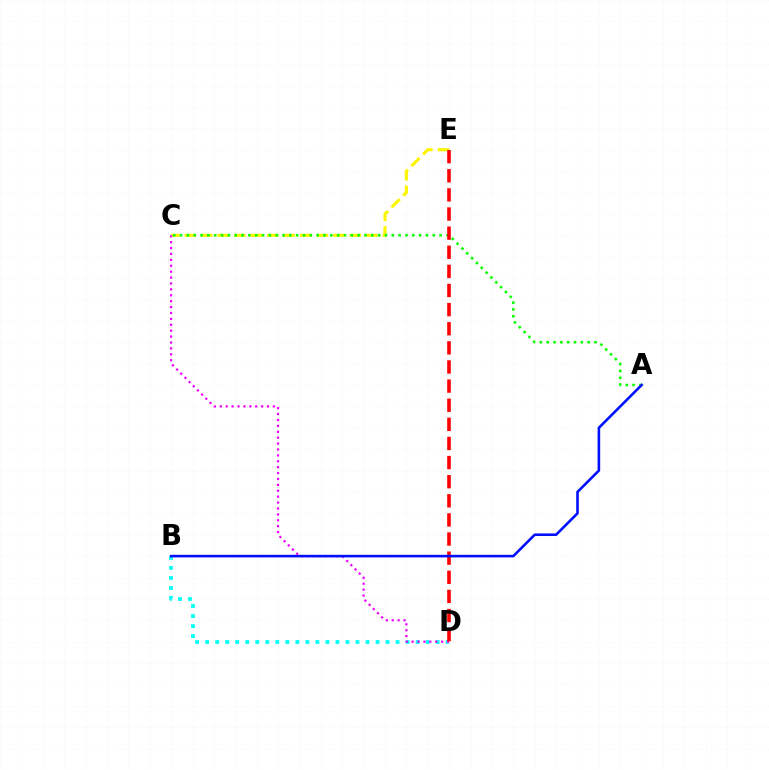{('C', 'E'): [{'color': '#fcf500', 'line_style': 'dashed', 'thickness': 2.24}], ('B', 'D'): [{'color': '#00fff6', 'line_style': 'dotted', 'thickness': 2.72}], ('C', 'D'): [{'color': '#ee00ff', 'line_style': 'dotted', 'thickness': 1.6}], ('A', 'C'): [{'color': '#08ff00', 'line_style': 'dotted', 'thickness': 1.86}], ('D', 'E'): [{'color': '#ff0000', 'line_style': 'dashed', 'thickness': 2.6}], ('A', 'B'): [{'color': '#0010ff', 'line_style': 'solid', 'thickness': 1.87}]}